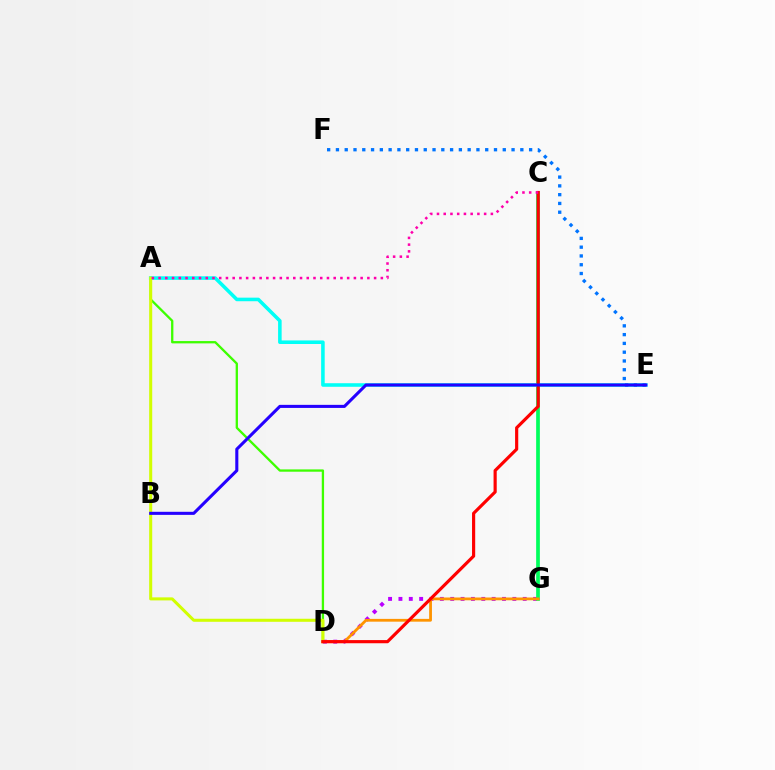{('D', 'G'): [{'color': '#b900ff', 'line_style': 'dotted', 'thickness': 2.81}, {'color': '#ff9400', 'line_style': 'solid', 'thickness': 2.01}], ('C', 'G'): [{'color': '#00ff5c', 'line_style': 'solid', 'thickness': 2.67}], ('A', 'D'): [{'color': '#3dff00', 'line_style': 'solid', 'thickness': 1.66}, {'color': '#d1ff00', 'line_style': 'solid', 'thickness': 2.19}], ('A', 'E'): [{'color': '#00fff6', 'line_style': 'solid', 'thickness': 2.56}], ('E', 'F'): [{'color': '#0074ff', 'line_style': 'dotted', 'thickness': 2.39}], ('C', 'D'): [{'color': '#ff0000', 'line_style': 'solid', 'thickness': 2.28}], ('A', 'C'): [{'color': '#ff00ac', 'line_style': 'dotted', 'thickness': 1.83}], ('B', 'E'): [{'color': '#2500ff', 'line_style': 'solid', 'thickness': 2.21}]}